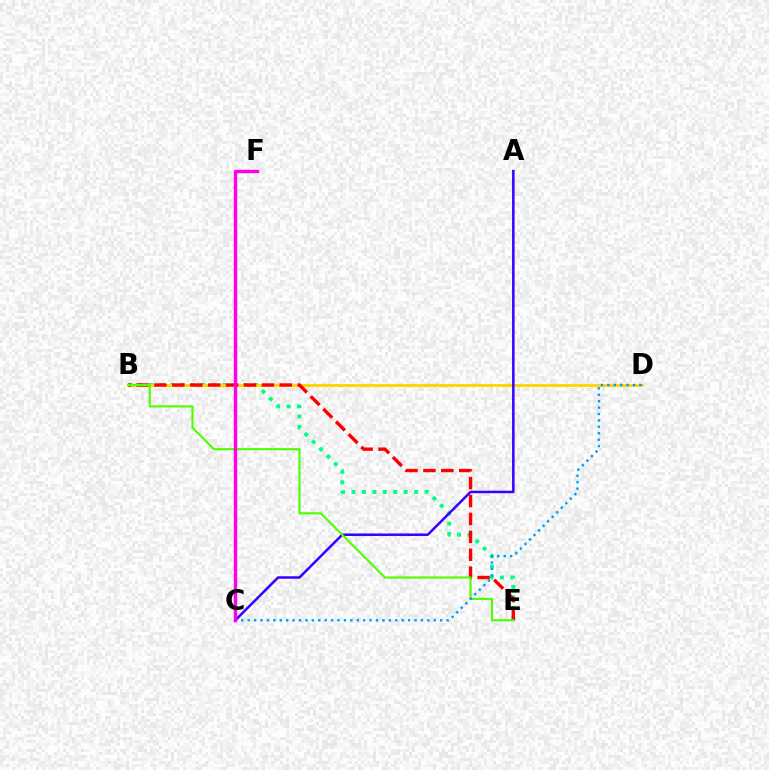{('B', 'E'): [{'color': '#00ff86', 'line_style': 'dotted', 'thickness': 2.84}, {'color': '#ff0000', 'line_style': 'dashed', 'thickness': 2.43}, {'color': '#4fff00', 'line_style': 'solid', 'thickness': 1.55}], ('B', 'D'): [{'color': '#ffd500', 'line_style': 'solid', 'thickness': 2.05}], ('A', 'C'): [{'color': '#3700ff', 'line_style': 'solid', 'thickness': 1.81}], ('C', 'D'): [{'color': '#009eff', 'line_style': 'dotted', 'thickness': 1.74}], ('C', 'F'): [{'color': '#ff00ed', 'line_style': 'solid', 'thickness': 2.46}]}